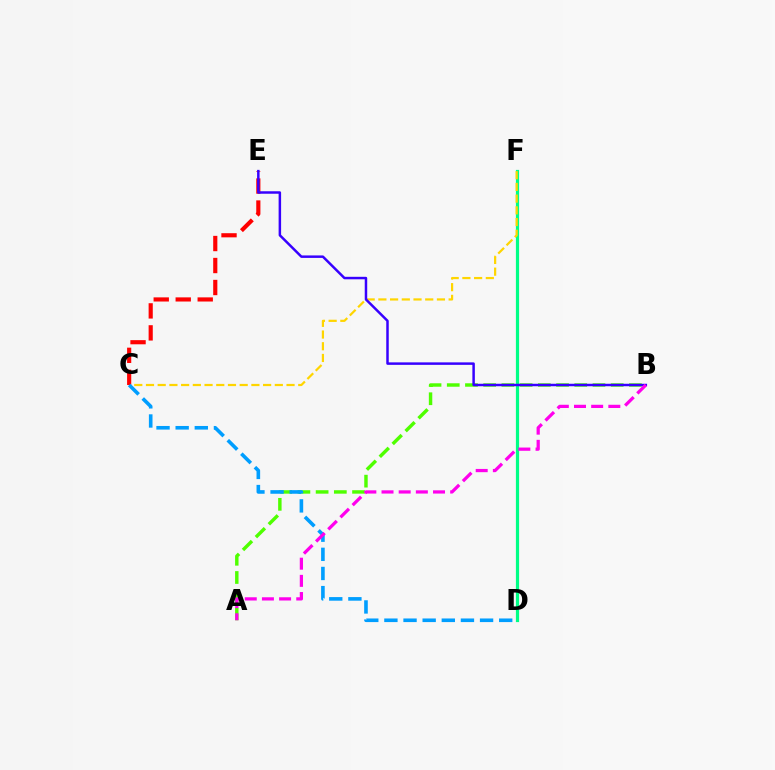{('A', 'B'): [{'color': '#4fff00', 'line_style': 'dashed', 'thickness': 2.47}, {'color': '#ff00ed', 'line_style': 'dashed', 'thickness': 2.33}], ('D', 'F'): [{'color': '#00ff86', 'line_style': 'solid', 'thickness': 2.3}], ('C', 'F'): [{'color': '#ffd500', 'line_style': 'dashed', 'thickness': 1.59}], ('C', 'E'): [{'color': '#ff0000', 'line_style': 'dashed', 'thickness': 2.99}], ('B', 'E'): [{'color': '#3700ff', 'line_style': 'solid', 'thickness': 1.79}], ('C', 'D'): [{'color': '#009eff', 'line_style': 'dashed', 'thickness': 2.6}]}